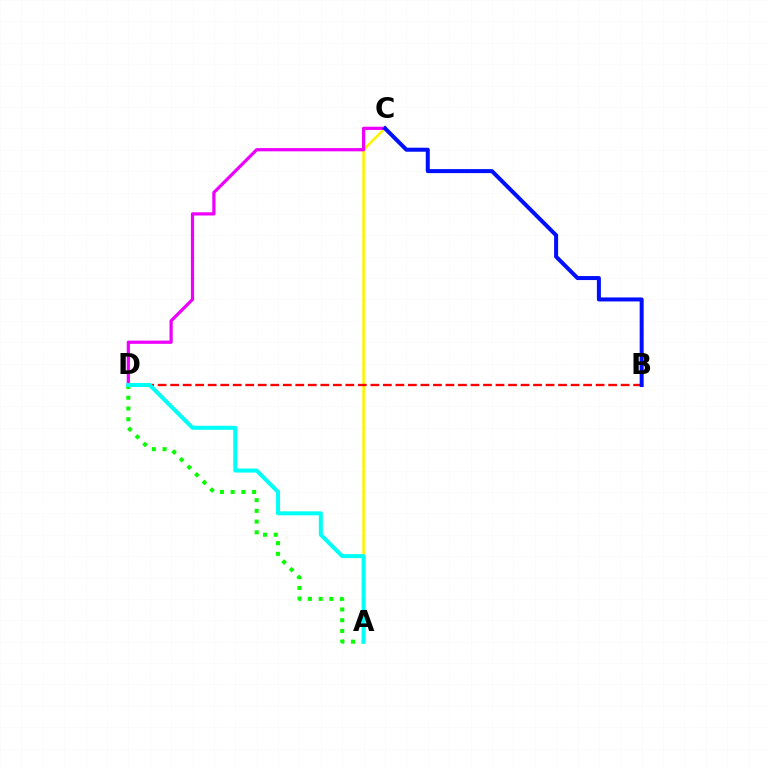{('A', 'D'): [{'color': '#08ff00', 'line_style': 'dotted', 'thickness': 2.92}, {'color': '#00fff6', 'line_style': 'solid', 'thickness': 2.89}], ('A', 'C'): [{'color': '#fcf500', 'line_style': 'solid', 'thickness': 1.88}], ('B', 'D'): [{'color': '#ff0000', 'line_style': 'dashed', 'thickness': 1.7}], ('C', 'D'): [{'color': '#ee00ff', 'line_style': 'solid', 'thickness': 2.32}], ('B', 'C'): [{'color': '#0010ff', 'line_style': 'solid', 'thickness': 2.89}]}